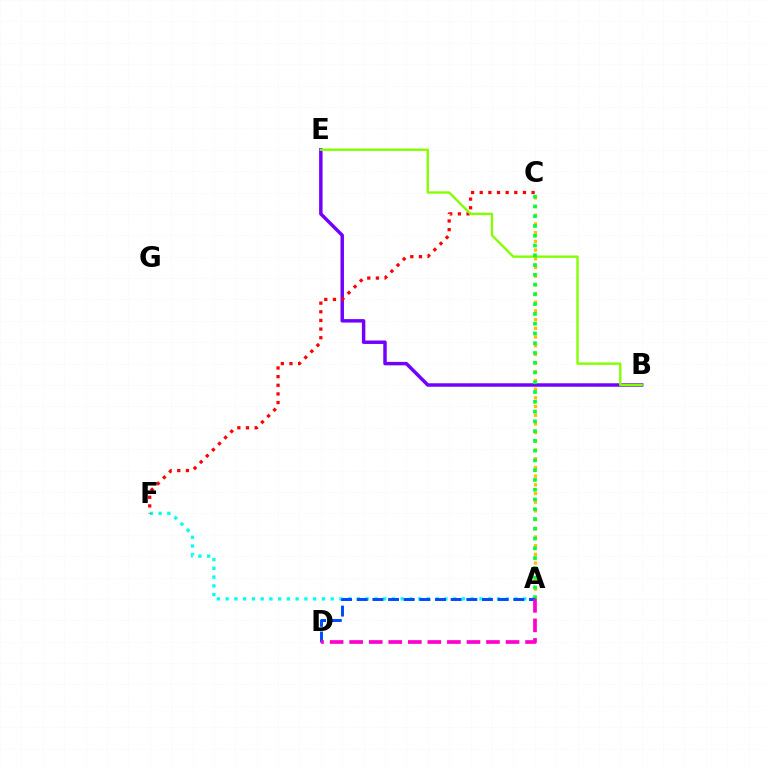{('B', 'E'): [{'color': '#7200ff', 'line_style': 'solid', 'thickness': 2.49}, {'color': '#84ff00', 'line_style': 'solid', 'thickness': 1.71}], ('A', 'F'): [{'color': '#00fff6', 'line_style': 'dotted', 'thickness': 2.38}], ('C', 'F'): [{'color': '#ff0000', 'line_style': 'dotted', 'thickness': 2.35}], ('A', 'C'): [{'color': '#ffbd00', 'line_style': 'dotted', 'thickness': 2.36}, {'color': '#00ff39', 'line_style': 'dotted', 'thickness': 2.65}], ('A', 'D'): [{'color': '#004bff', 'line_style': 'dashed', 'thickness': 2.13}, {'color': '#ff00cf', 'line_style': 'dashed', 'thickness': 2.66}]}